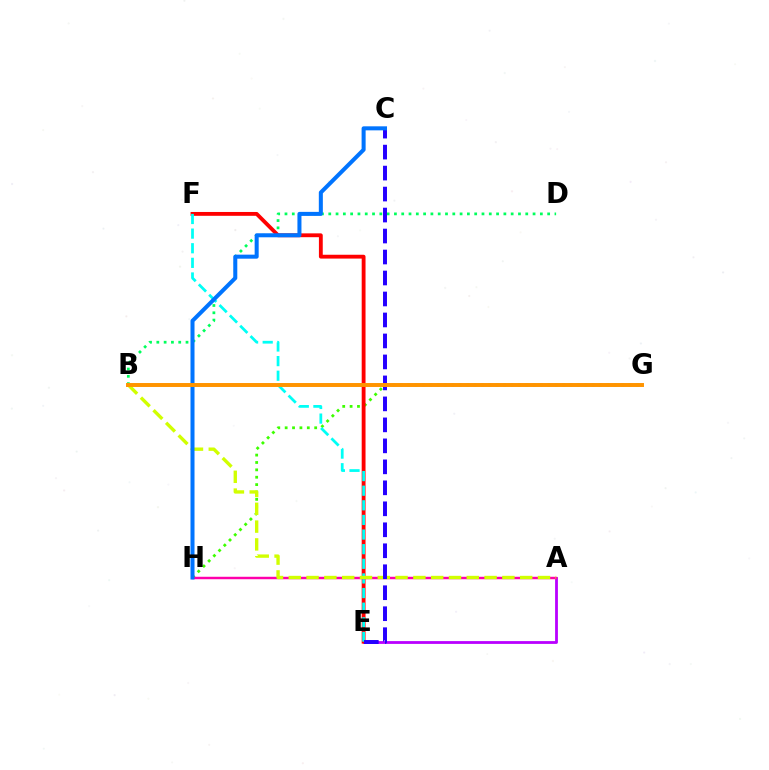{('G', 'H'): [{'color': '#3dff00', 'line_style': 'dotted', 'thickness': 2.01}], ('A', 'E'): [{'color': '#b900ff', 'line_style': 'solid', 'thickness': 2.01}], ('B', 'D'): [{'color': '#00ff5c', 'line_style': 'dotted', 'thickness': 1.98}], ('E', 'F'): [{'color': '#ff0000', 'line_style': 'solid', 'thickness': 2.76}, {'color': '#00fff6', 'line_style': 'dashed', 'thickness': 1.99}], ('A', 'H'): [{'color': '#ff00ac', 'line_style': 'solid', 'thickness': 1.77}], ('A', 'B'): [{'color': '#d1ff00', 'line_style': 'dashed', 'thickness': 2.42}], ('C', 'E'): [{'color': '#2500ff', 'line_style': 'dashed', 'thickness': 2.85}], ('C', 'H'): [{'color': '#0074ff', 'line_style': 'solid', 'thickness': 2.9}], ('B', 'G'): [{'color': '#ff9400', 'line_style': 'solid', 'thickness': 2.84}]}